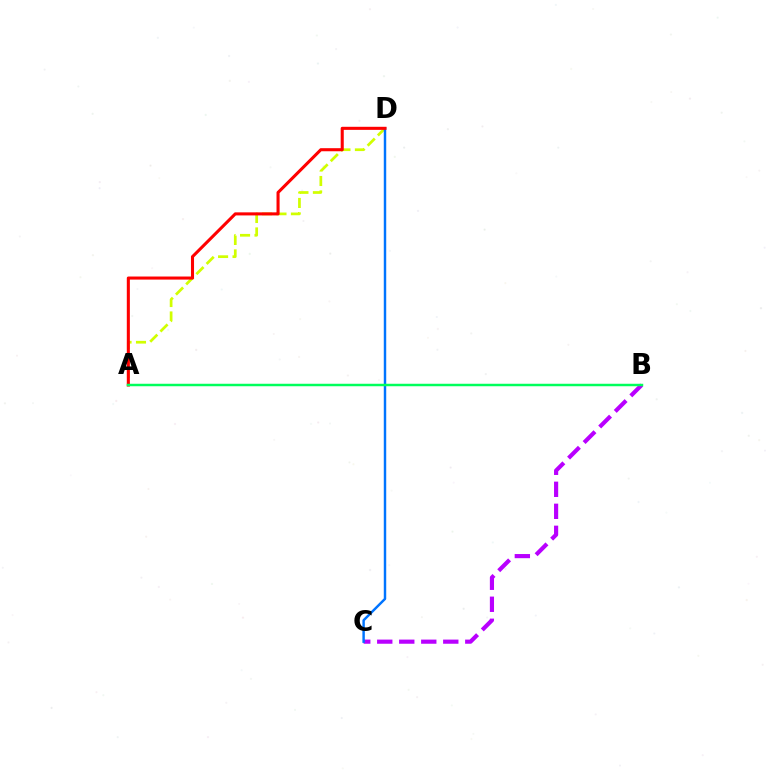{('A', 'D'): [{'color': '#d1ff00', 'line_style': 'dashed', 'thickness': 1.96}, {'color': '#ff0000', 'line_style': 'solid', 'thickness': 2.21}], ('B', 'C'): [{'color': '#b900ff', 'line_style': 'dashed', 'thickness': 2.99}], ('C', 'D'): [{'color': '#0074ff', 'line_style': 'solid', 'thickness': 1.76}], ('A', 'B'): [{'color': '#00ff5c', 'line_style': 'solid', 'thickness': 1.79}]}